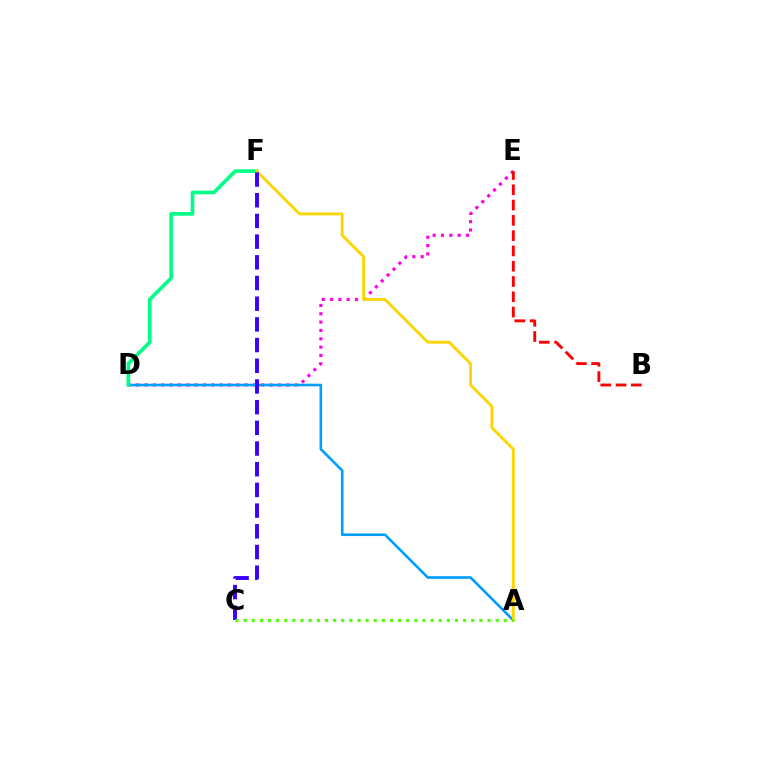{('D', 'E'): [{'color': '#ff00ed', 'line_style': 'dotted', 'thickness': 2.27}], ('A', 'D'): [{'color': '#009eff', 'line_style': 'solid', 'thickness': 1.88}], ('D', 'F'): [{'color': '#00ff86', 'line_style': 'solid', 'thickness': 2.62}], ('A', 'F'): [{'color': '#ffd500', 'line_style': 'solid', 'thickness': 2.05}], ('B', 'E'): [{'color': '#ff0000', 'line_style': 'dashed', 'thickness': 2.08}], ('C', 'F'): [{'color': '#3700ff', 'line_style': 'dashed', 'thickness': 2.81}], ('A', 'C'): [{'color': '#4fff00', 'line_style': 'dotted', 'thickness': 2.21}]}